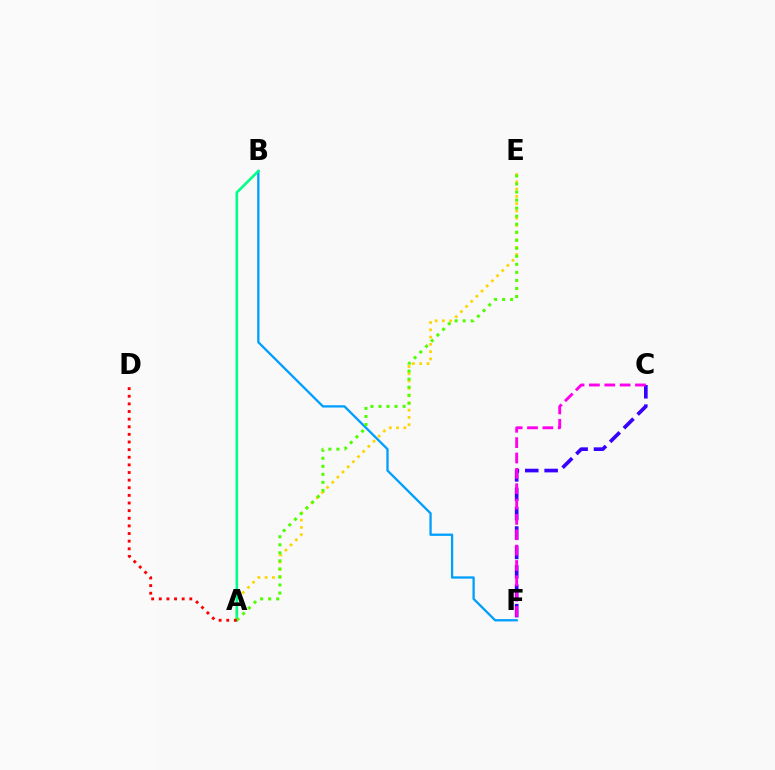{('A', 'E'): [{'color': '#ffd500', 'line_style': 'dotted', 'thickness': 1.98}, {'color': '#4fff00', 'line_style': 'dotted', 'thickness': 2.18}], ('B', 'F'): [{'color': '#009eff', 'line_style': 'solid', 'thickness': 1.66}], ('A', 'B'): [{'color': '#00ff86', 'line_style': 'solid', 'thickness': 1.88}], ('C', 'F'): [{'color': '#3700ff', 'line_style': 'dashed', 'thickness': 2.63}, {'color': '#ff00ed', 'line_style': 'dashed', 'thickness': 2.09}], ('A', 'D'): [{'color': '#ff0000', 'line_style': 'dotted', 'thickness': 2.07}]}